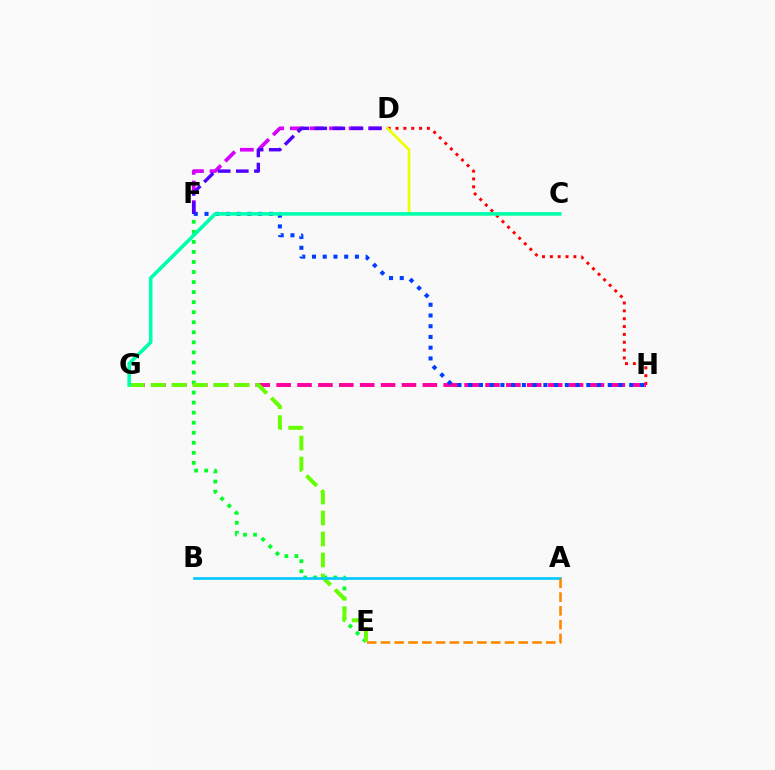{('D', 'H'): [{'color': '#ff0000', 'line_style': 'dotted', 'thickness': 2.13}], ('E', 'F'): [{'color': '#00ff27', 'line_style': 'dotted', 'thickness': 2.73}], ('D', 'F'): [{'color': '#d600ff', 'line_style': 'dashed', 'thickness': 2.66}, {'color': '#4f00ff', 'line_style': 'dashed', 'thickness': 2.46}], ('G', 'H'): [{'color': '#ff00a0', 'line_style': 'dashed', 'thickness': 2.84}], ('F', 'H'): [{'color': '#003fff', 'line_style': 'dotted', 'thickness': 2.92}], ('E', 'G'): [{'color': '#66ff00', 'line_style': 'dashed', 'thickness': 2.85}], ('C', 'D'): [{'color': '#eeff00', 'line_style': 'solid', 'thickness': 1.96}], ('A', 'B'): [{'color': '#00c7ff', 'line_style': 'solid', 'thickness': 1.92}], ('A', 'E'): [{'color': '#ff8800', 'line_style': 'dashed', 'thickness': 1.87}], ('C', 'G'): [{'color': '#00ffaf', 'line_style': 'solid', 'thickness': 2.59}]}